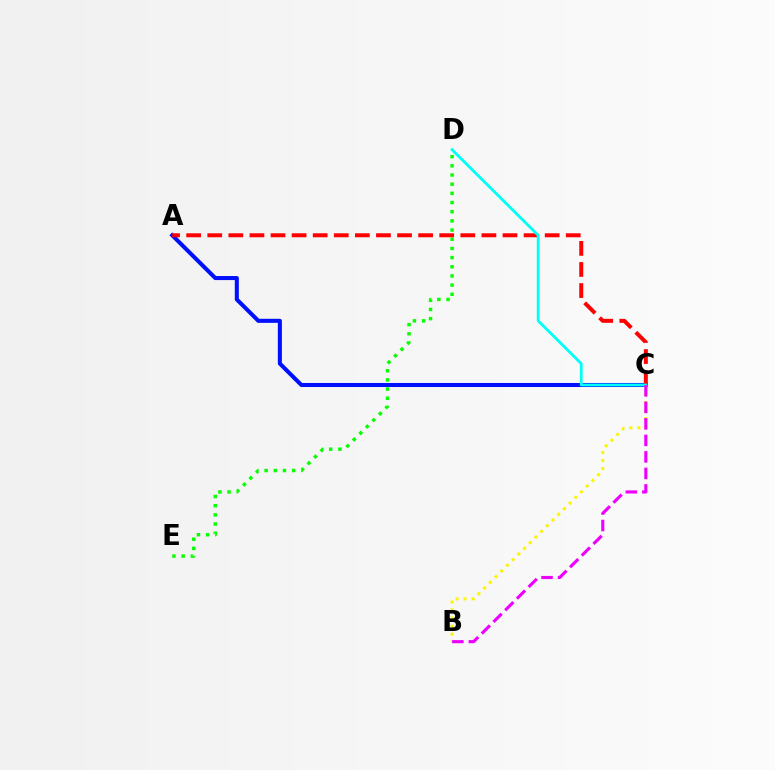{('A', 'C'): [{'color': '#0010ff', 'line_style': 'solid', 'thickness': 2.92}, {'color': '#ff0000', 'line_style': 'dashed', 'thickness': 2.86}], ('B', 'C'): [{'color': '#fcf500', 'line_style': 'dotted', 'thickness': 2.18}, {'color': '#ee00ff', 'line_style': 'dashed', 'thickness': 2.24}], ('D', 'E'): [{'color': '#08ff00', 'line_style': 'dotted', 'thickness': 2.49}], ('C', 'D'): [{'color': '#00fff6', 'line_style': 'solid', 'thickness': 2.01}]}